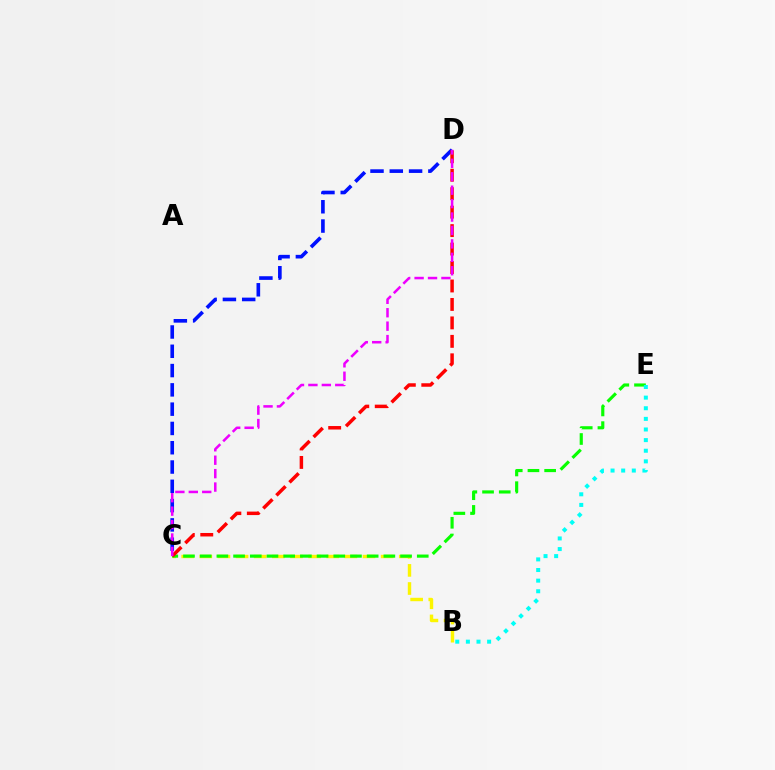{('B', 'C'): [{'color': '#fcf500', 'line_style': 'dashed', 'thickness': 2.46}], ('C', 'E'): [{'color': '#08ff00', 'line_style': 'dashed', 'thickness': 2.27}], ('C', 'D'): [{'color': '#0010ff', 'line_style': 'dashed', 'thickness': 2.62}, {'color': '#ff0000', 'line_style': 'dashed', 'thickness': 2.51}, {'color': '#ee00ff', 'line_style': 'dashed', 'thickness': 1.82}], ('B', 'E'): [{'color': '#00fff6', 'line_style': 'dotted', 'thickness': 2.89}]}